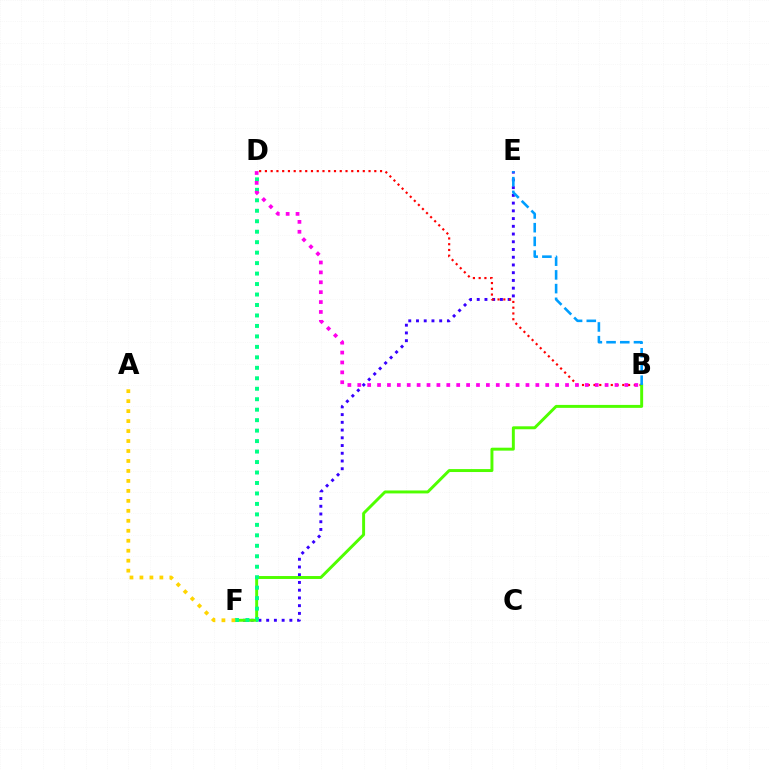{('E', 'F'): [{'color': '#3700ff', 'line_style': 'dotted', 'thickness': 2.1}], ('B', 'D'): [{'color': '#ff0000', 'line_style': 'dotted', 'thickness': 1.56}, {'color': '#ff00ed', 'line_style': 'dotted', 'thickness': 2.69}], ('B', 'F'): [{'color': '#4fff00', 'line_style': 'solid', 'thickness': 2.12}], ('D', 'F'): [{'color': '#00ff86', 'line_style': 'dotted', 'thickness': 2.84}], ('B', 'E'): [{'color': '#009eff', 'line_style': 'dashed', 'thickness': 1.86}], ('A', 'F'): [{'color': '#ffd500', 'line_style': 'dotted', 'thickness': 2.71}]}